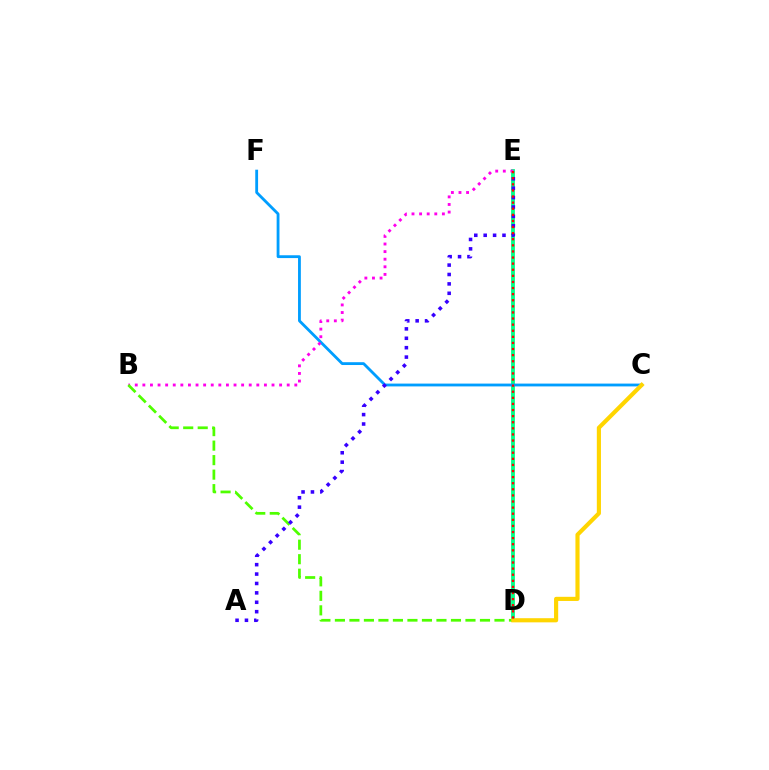{('D', 'E'): [{'color': '#00ff86', 'line_style': 'solid', 'thickness': 2.75}, {'color': '#ff0000', 'line_style': 'dotted', 'thickness': 1.66}], ('C', 'F'): [{'color': '#009eff', 'line_style': 'solid', 'thickness': 2.03}], ('B', 'E'): [{'color': '#ff00ed', 'line_style': 'dotted', 'thickness': 2.06}], ('B', 'D'): [{'color': '#4fff00', 'line_style': 'dashed', 'thickness': 1.97}], ('C', 'D'): [{'color': '#ffd500', 'line_style': 'solid', 'thickness': 2.98}], ('A', 'E'): [{'color': '#3700ff', 'line_style': 'dotted', 'thickness': 2.56}]}